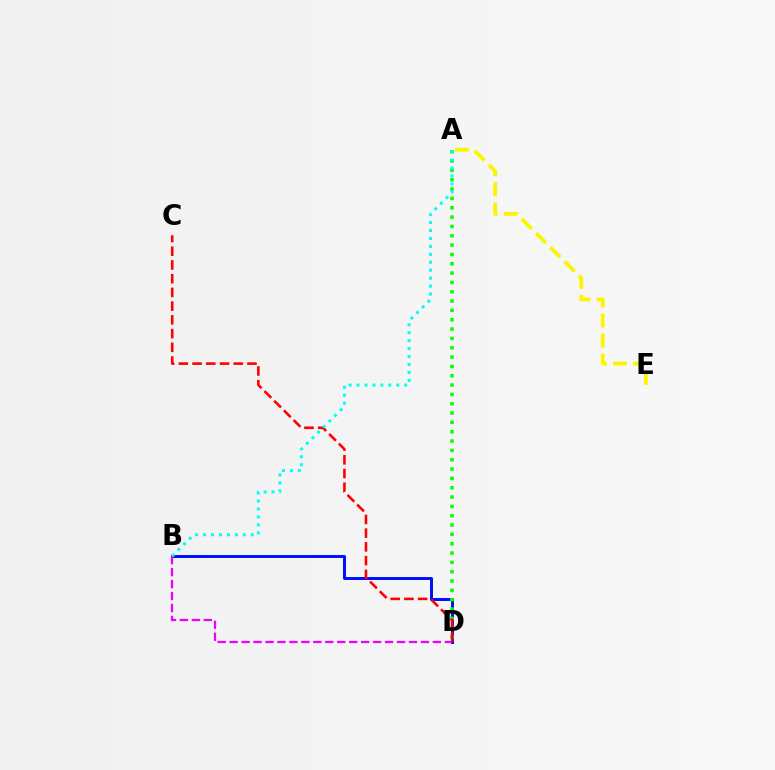{('B', 'D'): [{'color': '#0010ff', 'line_style': 'solid', 'thickness': 2.14}, {'color': '#ee00ff', 'line_style': 'dashed', 'thickness': 1.62}], ('A', 'D'): [{'color': '#08ff00', 'line_style': 'dotted', 'thickness': 2.54}], ('C', 'D'): [{'color': '#ff0000', 'line_style': 'dashed', 'thickness': 1.86}], ('A', 'E'): [{'color': '#fcf500', 'line_style': 'dashed', 'thickness': 2.73}], ('A', 'B'): [{'color': '#00fff6', 'line_style': 'dotted', 'thickness': 2.16}]}